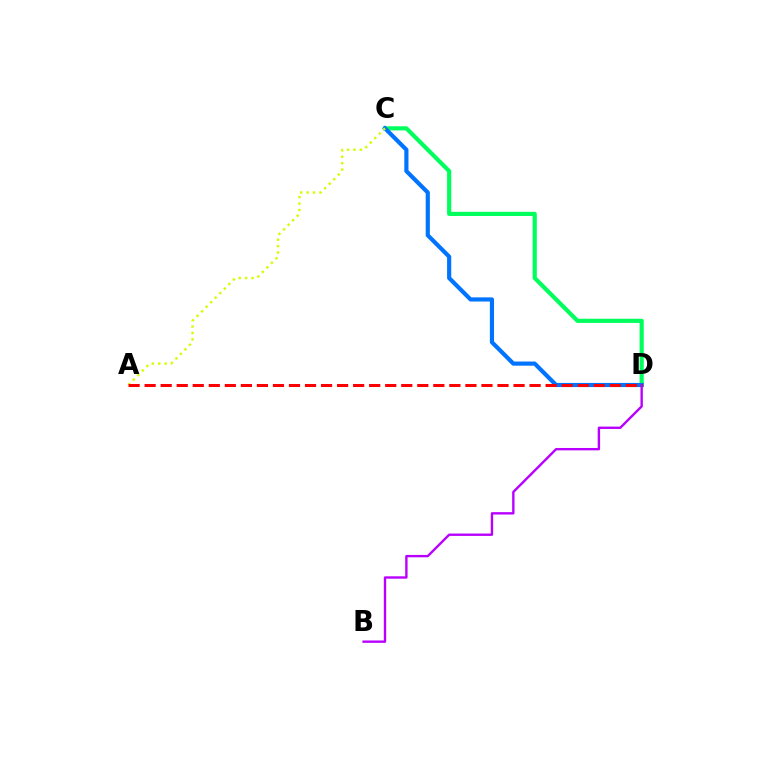{('C', 'D'): [{'color': '#00ff5c', 'line_style': 'solid', 'thickness': 3.0}, {'color': '#0074ff', 'line_style': 'solid', 'thickness': 2.99}], ('B', 'D'): [{'color': '#b900ff', 'line_style': 'solid', 'thickness': 1.71}], ('A', 'C'): [{'color': '#d1ff00', 'line_style': 'dotted', 'thickness': 1.74}], ('A', 'D'): [{'color': '#ff0000', 'line_style': 'dashed', 'thickness': 2.18}]}